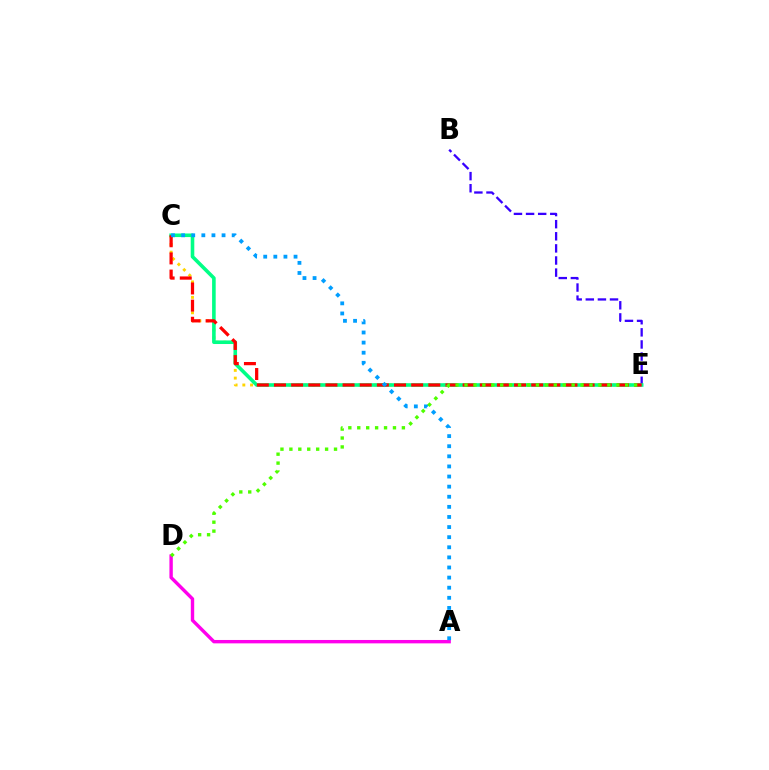{('A', 'D'): [{'color': '#ff00ed', 'line_style': 'solid', 'thickness': 2.44}], ('B', 'E'): [{'color': '#3700ff', 'line_style': 'dashed', 'thickness': 1.64}], ('C', 'E'): [{'color': '#ffd500', 'line_style': 'dotted', 'thickness': 2.1}, {'color': '#00ff86', 'line_style': 'solid', 'thickness': 2.59}, {'color': '#ff0000', 'line_style': 'dashed', 'thickness': 2.33}], ('A', 'C'): [{'color': '#009eff', 'line_style': 'dotted', 'thickness': 2.75}], ('D', 'E'): [{'color': '#4fff00', 'line_style': 'dotted', 'thickness': 2.43}]}